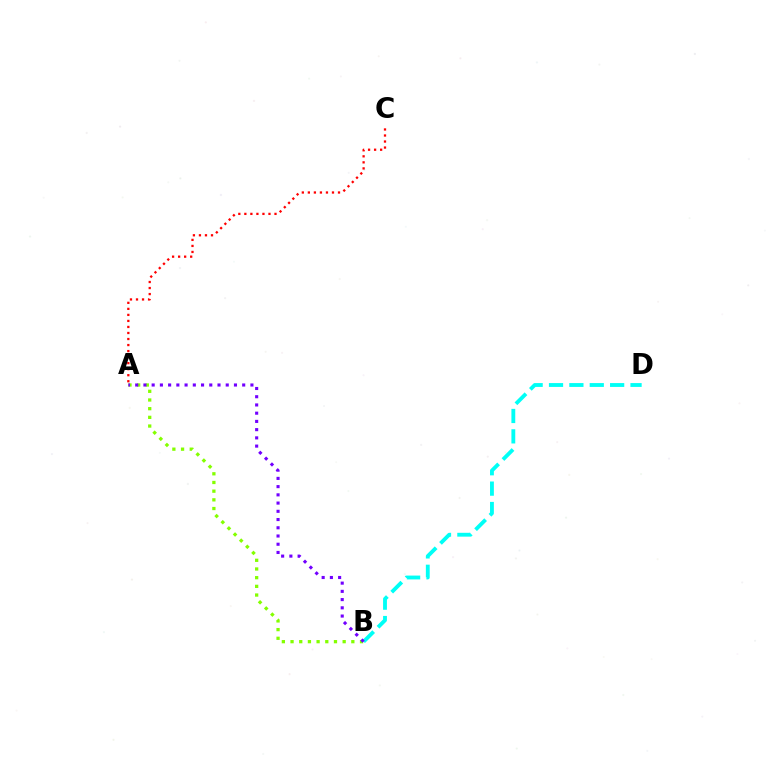{('B', 'D'): [{'color': '#00fff6', 'line_style': 'dashed', 'thickness': 2.77}], ('A', 'B'): [{'color': '#84ff00', 'line_style': 'dotted', 'thickness': 2.36}, {'color': '#7200ff', 'line_style': 'dotted', 'thickness': 2.24}], ('A', 'C'): [{'color': '#ff0000', 'line_style': 'dotted', 'thickness': 1.64}]}